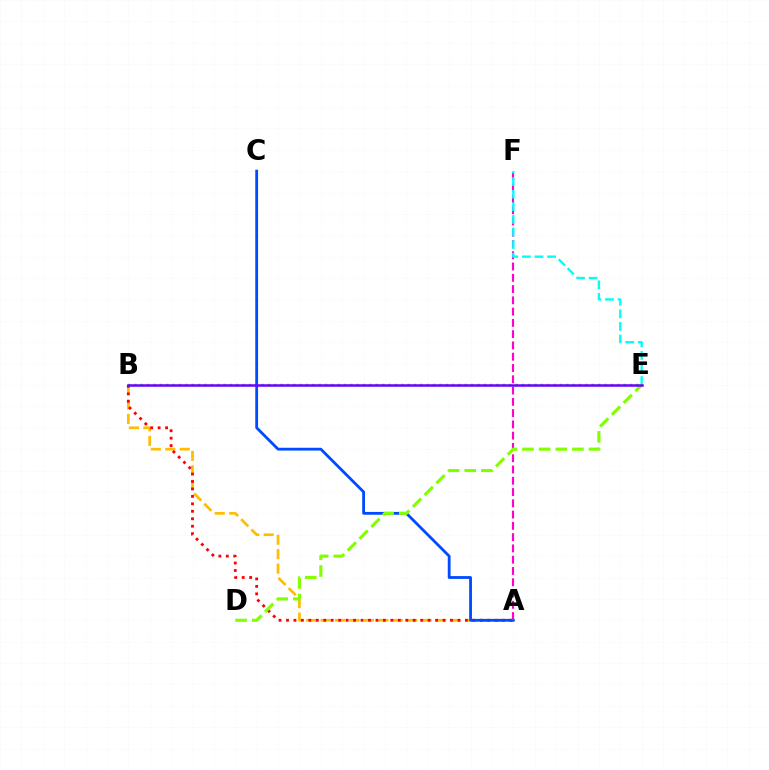{('A', 'B'): [{'color': '#ffbd00', 'line_style': 'dashed', 'thickness': 1.96}, {'color': '#ff0000', 'line_style': 'dotted', 'thickness': 2.03}], ('B', 'E'): [{'color': '#00ff39', 'line_style': 'dotted', 'thickness': 1.73}, {'color': '#7200ff', 'line_style': 'solid', 'thickness': 1.82}], ('A', 'C'): [{'color': '#004bff', 'line_style': 'solid', 'thickness': 2.02}], ('A', 'F'): [{'color': '#ff00cf', 'line_style': 'dashed', 'thickness': 1.53}], ('D', 'E'): [{'color': '#84ff00', 'line_style': 'dashed', 'thickness': 2.26}], ('E', 'F'): [{'color': '#00fff6', 'line_style': 'dashed', 'thickness': 1.71}]}